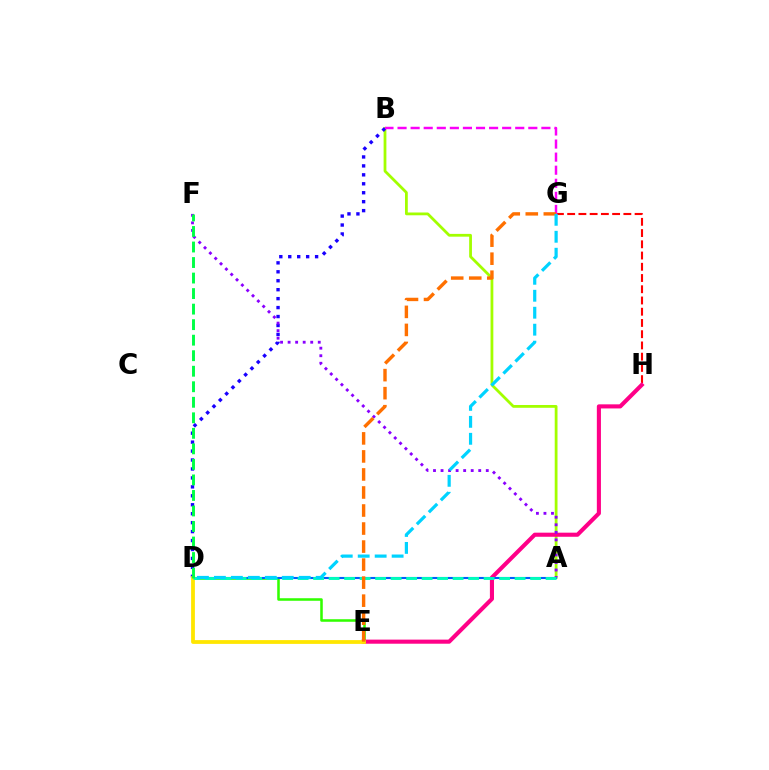{('G', 'H'): [{'color': '#ff0000', 'line_style': 'dashed', 'thickness': 1.53}], ('A', 'B'): [{'color': '#a2ff00', 'line_style': 'solid', 'thickness': 2.0}], ('D', 'E'): [{'color': '#31ff00', 'line_style': 'solid', 'thickness': 1.83}, {'color': '#ffe600', 'line_style': 'solid', 'thickness': 2.72}], ('E', 'H'): [{'color': '#ff0088', 'line_style': 'solid', 'thickness': 2.95}], ('B', 'D'): [{'color': '#1900ff', 'line_style': 'dotted', 'thickness': 2.43}], ('A', 'D'): [{'color': '#005dff', 'line_style': 'solid', 'thickness': 1.52}, {'color': '#00ffbb', 'line_style': 'dashed', 'thickness': 2.11}], ('A', 'F'): [{'color': '#8a00ff', 'line_style': 'dotted', 'thickness': 2.05}], ('D', 'F'): [{'color': '#00ff45', 'line_style': 'dashed', 'thickness': 2.11}], ('B', 'G'): [{'color': '#fa00f9', 'line_style': 'dashed', 'thickness': 1.78}], ('E', 'G'): [{'color': '#ff7000', 'line_style': 'dashed', 'thickness': 2.45}], ('D', 'G'): [{'color': '#00d3ff', 'line_style': 'dashed', 'thickness': 2.3}]}